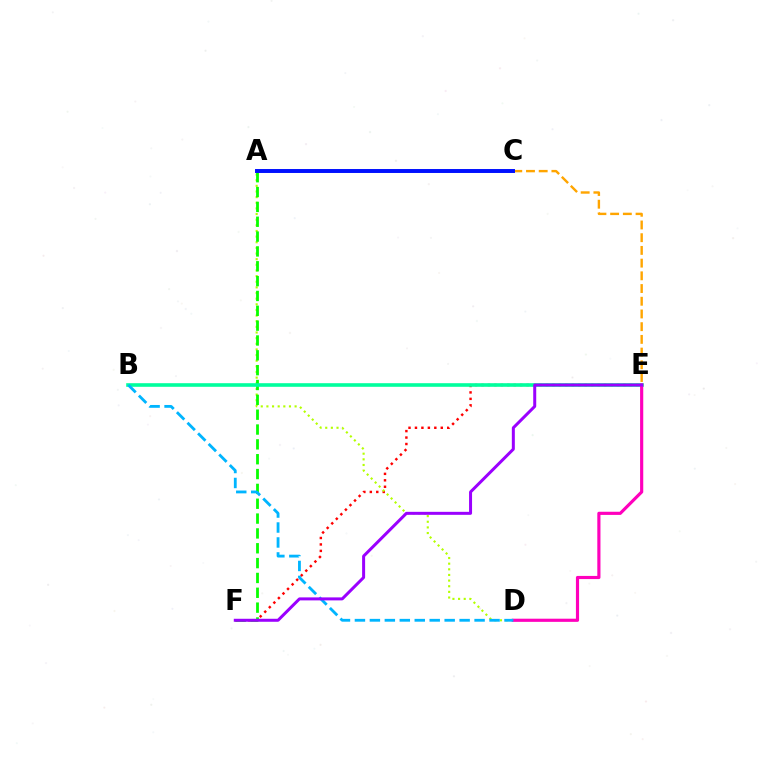{('E', 'F'): [{'color': '#ff0000', 'line_style': 'dotted', 'thickness': 1.75}, {'color': '#9b00ff', 'line_style': 'solid', 'thickness': 2.16}], ('A', 'D'): [{'color': '#b3ff00', 'line_style': 'dotted', 'thickness': 1.53}], ('C', 'E'): [{'color': '#ffa500', 'line_style': 'dashed', 'thickness': 1.73}], ('A', 'F'): [{'color': '#08ff00', 'line_style': 'dashed', 'thickness': 2.02}], ('B', 'E'): [{'color': '#00ff9d', 'line_style': 'solid', 'thickness': 2.6}], ('D', 'E'): [{'color': '#ff00bd', 'line_style': 'solid', 'thickness': 2.27}], ('B', 'D'): [{'color': '#00b5ff', 'line_style': 'dashed', 'thickness': 2.03}], ('A', 'C'): [{'color': '#0010ff', 'line_style': 'solid', 'thickness': 2.84}]}